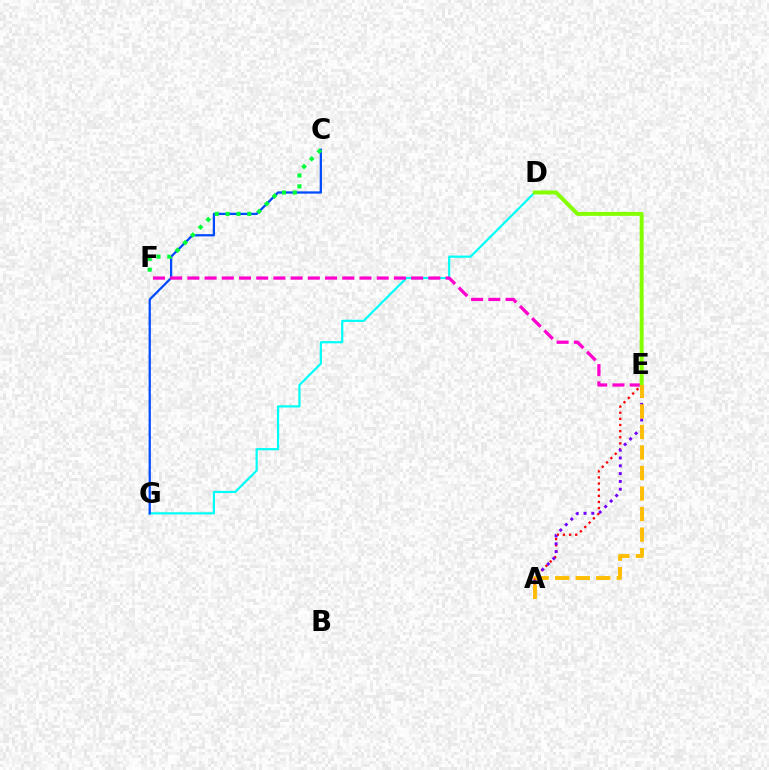{('D', 'G'): [{'color': '#00fff6', 'line_style': 'solid', 'thickness': 1.59}], ('A', 'E'): [{'color': '#ff0000', 'line_style': 'dotted', 'thickness': 1.67}, {'color': '#7200ff', 'line_style': 'dotted', 'thickness': 2.12}, {'color': '#ffbd00', 'line_style': 'dashed', 'thickness': 2.79}], ('C', 'G'): [{'color': '#004bff', 'line_style': 'solid', 'thickness': 1.63}], ('C', 'F'): [{'color': '#00ff39', 'line_style': 'dotted', 'thickness': 2.95}], ('E', 'F'): [{'color': '#ff00cf', 'line_style': 'dashed', 'thickness': 2.34}], ('D', 'E'): [{'color': '#84ff00', 'line_style': 'solid', 'thickness': 2.84}]}